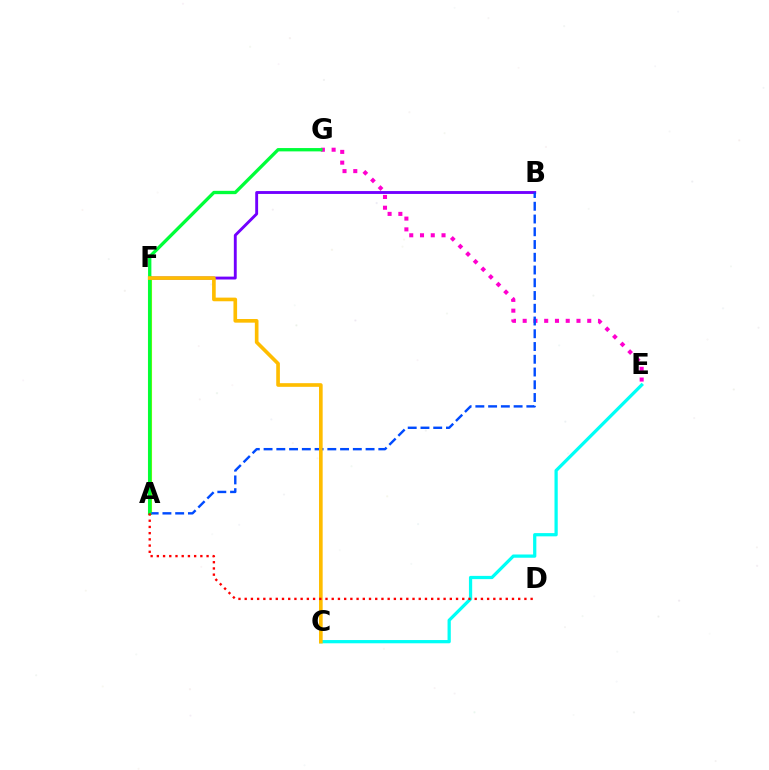{('E', 'G'): [{'color': '#ff00cf', 'line_style': 'dotted', 'thickness': 2.92}], ('B', 'F'): [{'color': '#7200ff', 'line_style': 'solid', 'thickness': 2.07}], ('A', 'F'): [{'color': '#84ff00', 'line_style': 'solid', 'thickness': 2.95}], ('C', 'E'): [{'color': '#00fff6', 'line_style': 'solid', 'thickness': 2.34}], ('A', 'B'): [{'color': '#004bff', 'line_style': 'dashed', 'thickness': 1.73}], ('A', 'G'): [{'color': '#00ff39', 'line_style': 'solid', 'thickness': 2.39}], ('C', 'F'): [{'color': '#ffbd00', 'line_style': 'solid', 'thickness': 2.63}], ('A', 'D'): [{'color': '#ff0000', 'line_style': 'dotted', 'thickness': 1.69}]}